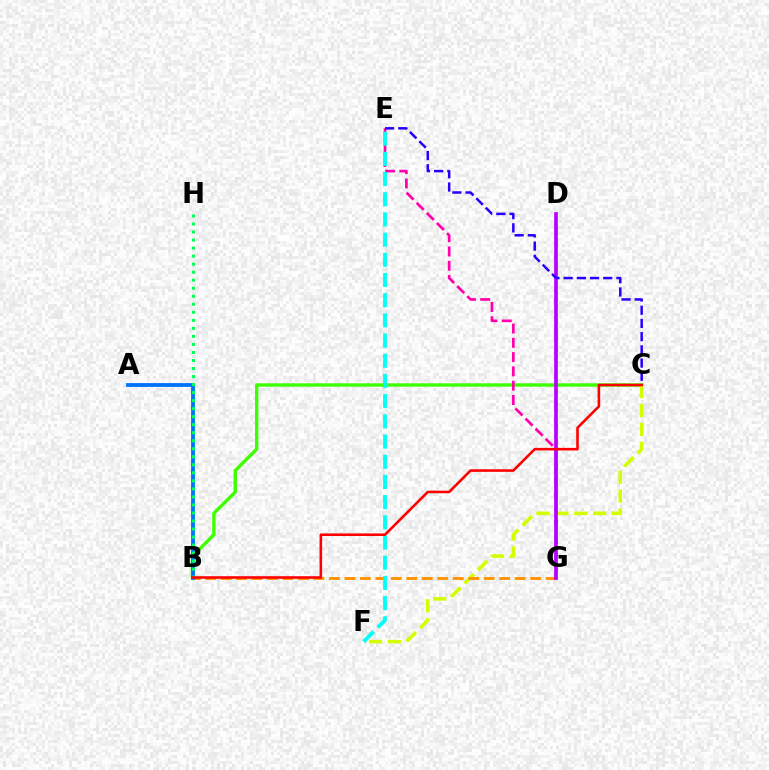{('B', 'C'): [{'color': '#3dff00', 'line_style': 'solid', 'thickness': 2.43}, {'color': '#ff0000', 'line_style': 'solid', 'thickness': 1.86}], ('E', 'G'): [{'color': '#ff00ac', 'line_style': 'dashed', 'thickness': 1.94}], ('C', 'F'): [{'color': '#d1ff00', 'line_style': 'dashed', 'thickness': 2.57}], ('B', 'G'): [{'color': '#ff9400', 'line_style': 'dashed', 'thickness': 2.1}], ('A', 'B'): [{'color': '#0074ff', 'line_style': 'solid', 'thickness': 2.76}], ('D', 'G'): [{'color': '#b900ff', 'line_style': 'solid', 'thickness': 2.67}], ('B', 'H'): [{'color': '#00ff5c', 'line_style': 'dotted', 'thickness': 2.18}], ('C', 'E'): [{'color': '#2500ff', 'line_style': 'dashed', 'thickness': 1.79}], ('E', 'F'): [{'color': '#00fff6', 'line_style': 'dashed', 'thickness': 2.74}]}